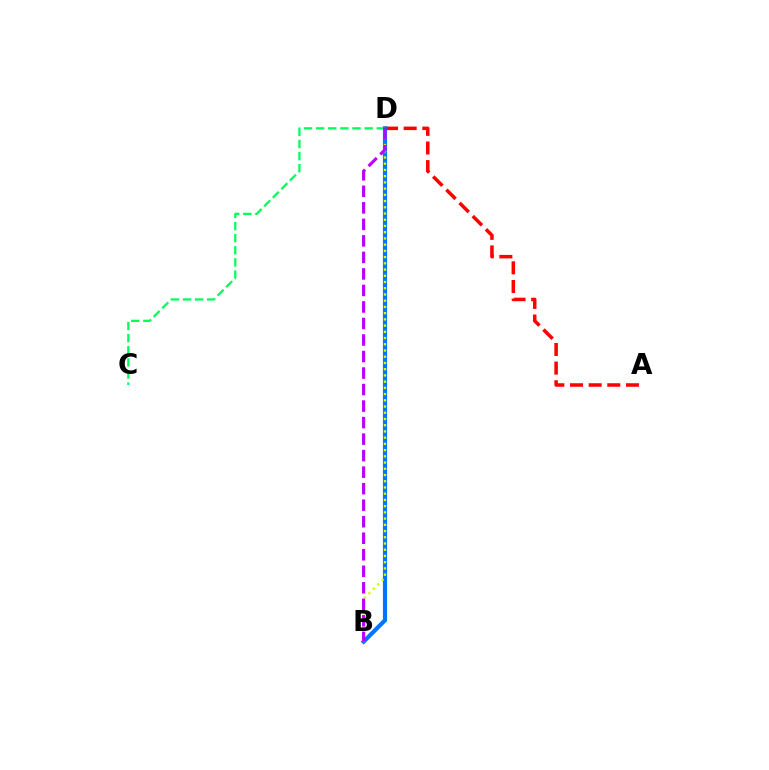{('A', 'D'): [{'color': '#ff0000', 'line_style': 'dashed', 'thickness': 2.53}], ('C', 'D'): [{'color': '#00ff5c', 'line_style': 'dashed', 'thickness': 1.65}], ('B', 'D'): [{'color': '#0074ff', 'line_style': 'solid', 'thickness': 3.0}, {'color': '#d1ff00', 'line_style': 'dotted', 'thickness': 1.69}, {'color': '#b900ff', 'line_style': 'dashed', 'thickness': 2.24}]}